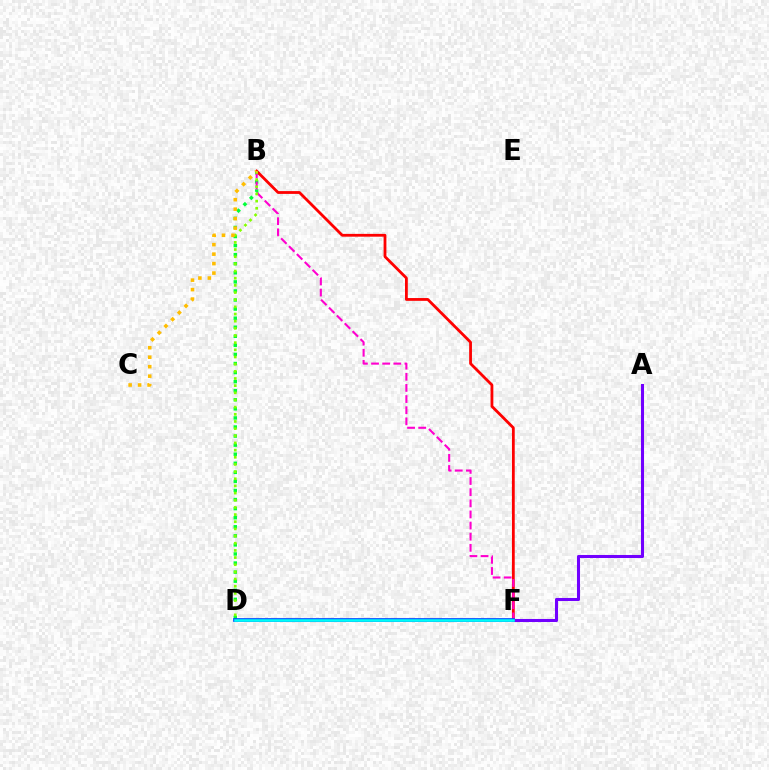{('A', 'F'): [{'color': '#7200ff', 'line_style': 'solid', 'thickness': 2.2}], ('B', 'D'): [{'color': '#00ff39', 'line_style': 'dotted', 'thickness': 2.46}, {'color': '#84ff00', 'line_style': 'dotted', 'thickness': 1.95}], ('B', 'F'): [{'color': '#ff0000', 'line_style': 'solid', 'thickness': 2.01}, {'color': '#ff00cf', 'line_style': 'dashed', 'thickness': 1.51}], ('D', 'F'): [{'color': '#004bff', 'line_style': 'solid', 'thickness': 2.67}, {'color': '#00fff6', 'line_style': 'solid', 'thickness': 1.82}], ('B', 'C'): [{'color': '#ffbd00', 'line_style': 'dotted', 'thickness': 2.58}]}